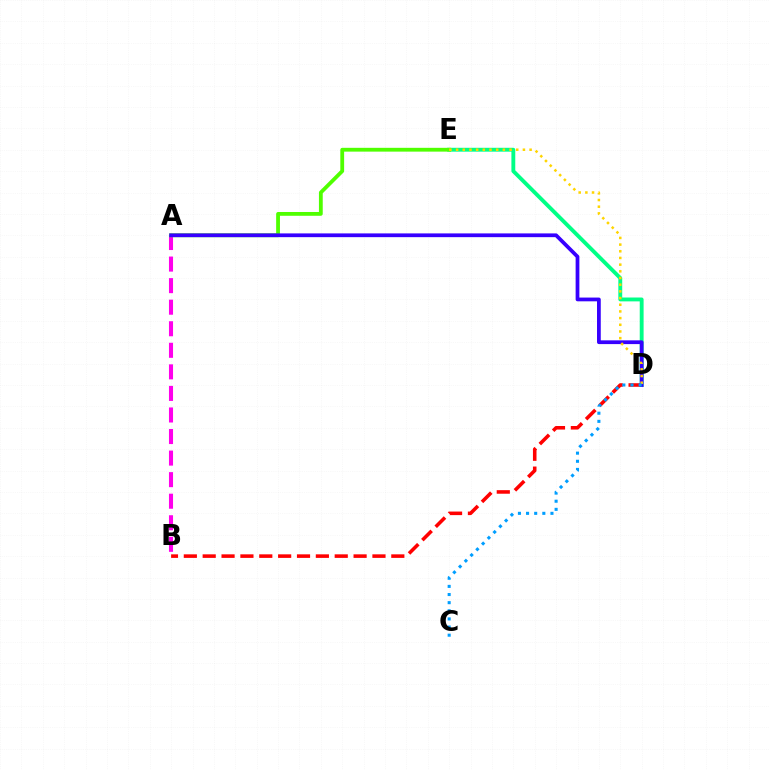{('A', 'B'): [{'color': '#ff00ed', 'line_style': 'dashed', 'thickness': 2.93}], ('D', 'E'): [{'color': '#00ff86', 'line_style': 'solid', 'thickness': 2.78}, {'color': '#ffd500', 'line_style': 'dotted', 'thickness': 1.82}], ('B', 'D'): [{'color': '#ff0000', 'line_style': 'dashed', 'thickness': 2.56}], ('A', 'E'): [{'color': '#4fff00', 'line_style': 'solid', 'thickness': 2.74}], ('A', 'D'): [{'color': '#3700ff', 'line_style': 'solid', 'thickness': 2.7}], ('C', 'D'): [{'color': '#009eff', 'line_style': 'dotted', 'thickness': 2.21}]}